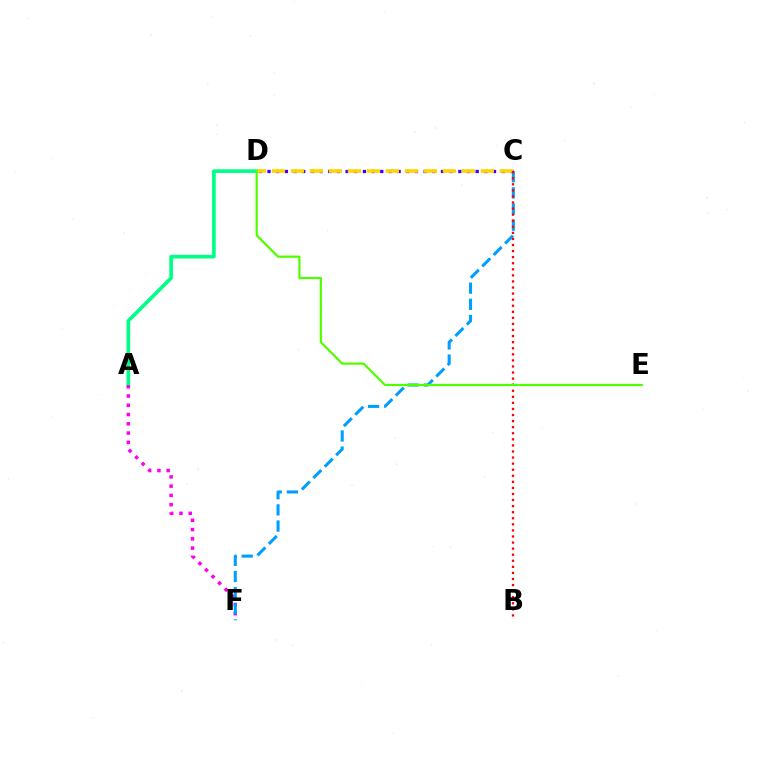{('C', 'D'): [{'color': '#3700ff', 'line_style': 'dotted', 'thickness': 2.36}, {'color': '#ffd500', 'line_style': 'dashed', 'thickness': 2.58}], ('A', 'D'): [{'color': '#00ff86', 'line_style': 'solid', 'thickness': 2.64}], ('A', 'F'): [{'color': '#ff00ed', 'line_style': 'dotted', 'thickness': 2.52}], ('C', 'F'): [{'color': '#009eff', 'line_style': 'dashed', 'thickness': 2.19}], ('B', 'C'): [{'color': '#ff0000', 'line_style': 'dotted', 'thickness': 1.65}], ('D', 'E'): [{'color': '#4fff00', 'line_style': 'solid', 'thickness': 1.6}]}